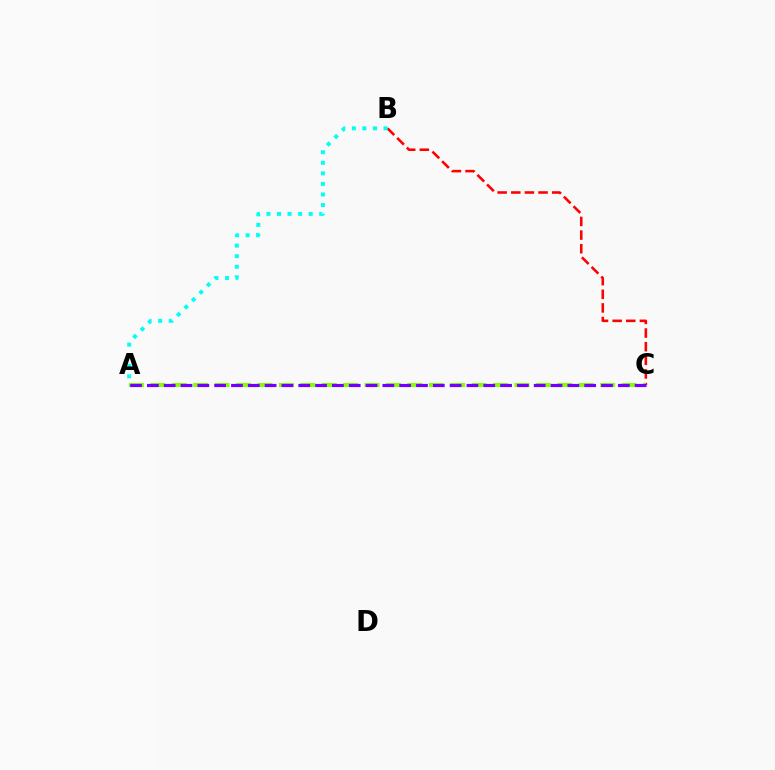{('B', 'C'): [{'color': '#ff0000', 'line_style': 'dashed', 'thickness': 1.85}], ('A', 'C'): [{'color': '#84ff00', 'line_style': 'dashed', 'thickness': 2.91}, {'color': '#7200ff', 'line_style': 'dashed', 'thickness': 2.28}], ('A', 'B'): [{'color': '#00fff6', 'line_style': 'dotted', 'thickness': 2.87}]}